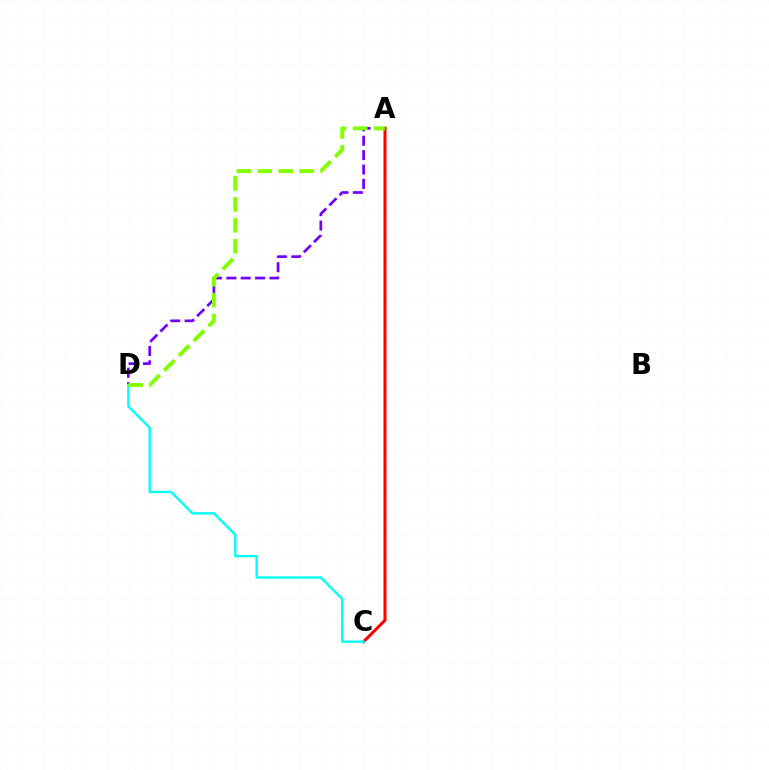{('A', 'C'): [{'color': '#ff0000', 'line_style': 'solid', 'thickness': 2.2}], ('A', 'D'): [{'color': '#7200ff', 'line_style': 'dashed', 'thickness': 1.95}, {'color': '#84ff00', 'line_style': 'dashed', 'thickness': 2.84}], ('C', 'D'): [{'color': '#00fff6', 'line_style': 'solid', 'thickness': 1.71}]}